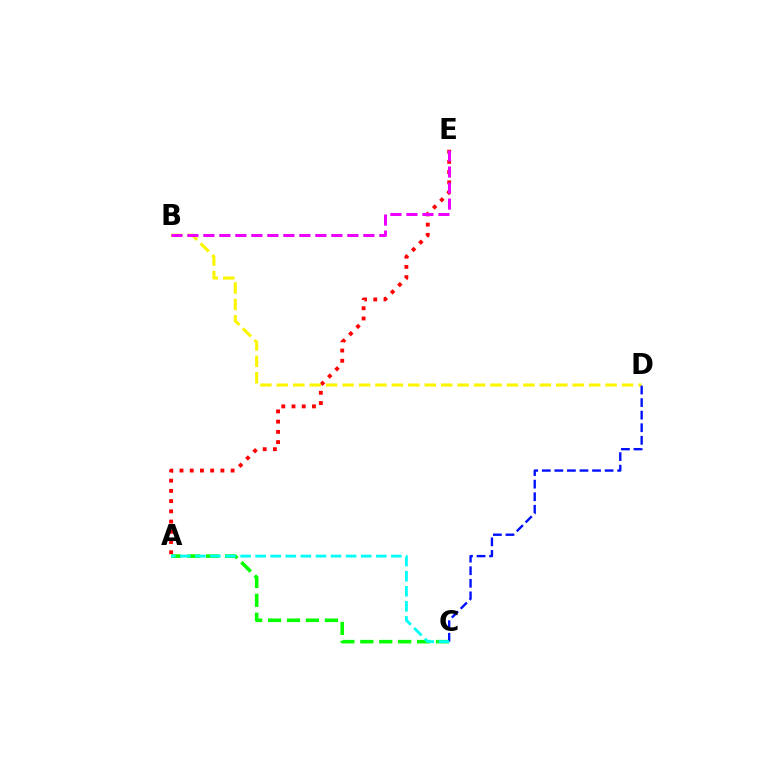{('A', 'E'): [{'color': '#ff0000', 'line_style': 'dotted', 'thickness': 2.78}], ('B', 'D'): [{'color': '#fcf500', 'line_style': 'dashed', 'thickness': 2.23}], ('A', 'C'): [{'color': '#08ff00', 'line_style': 'dashed', 'thickness': 2.57}, {'color': '#00fff6', 'line_style': 'dashed', 'thickness': 2.05}], ('B', 'E'): [{'color': '#ee00ff', 'line_style': 'dashed', 'thickness': 2.17}], ('C', 'D'): [{'color': '#0010ff', 'line_style': 'dashed', 'thickness': 1.71}]}